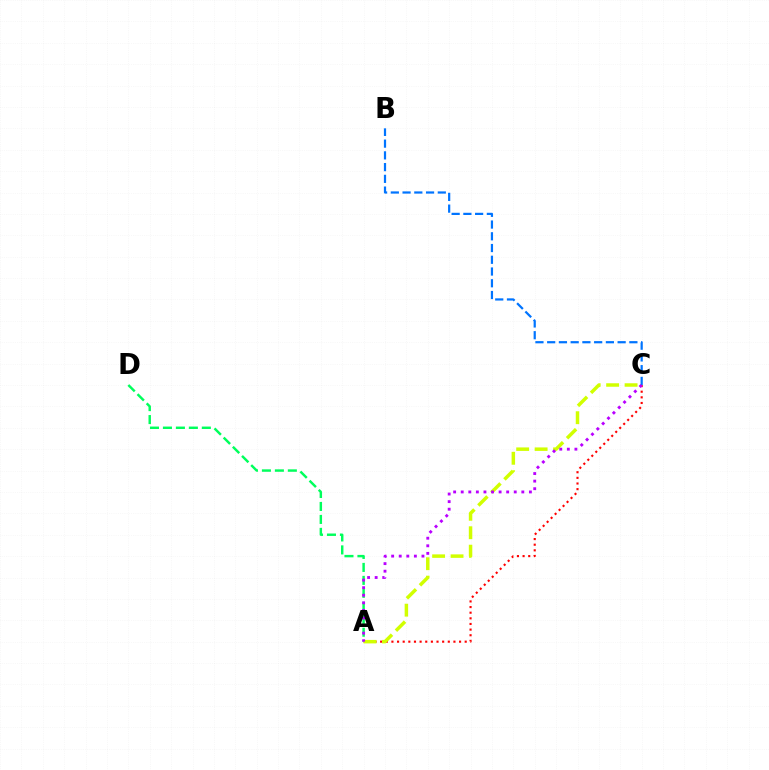{('A', 'C'): [{'color': '#ff0000', 'line_style': 'dotted', 'thickness': 1.53}, {'color': '#d1ff00', 'line_style': 'dashed', 'thickness': 2.5}, {'color': '#b900ff', 'line_style': 'dotted', 'thickness': 2.06}], ('A', 'D'): [{'color': '#00ff5c', 'line_style': 'dashed', 'thickness': 1.76}], ('B', 'C'): [{'color': '#0074ff', 'line_style': 'dashed', 'thickness': 1.6}]}